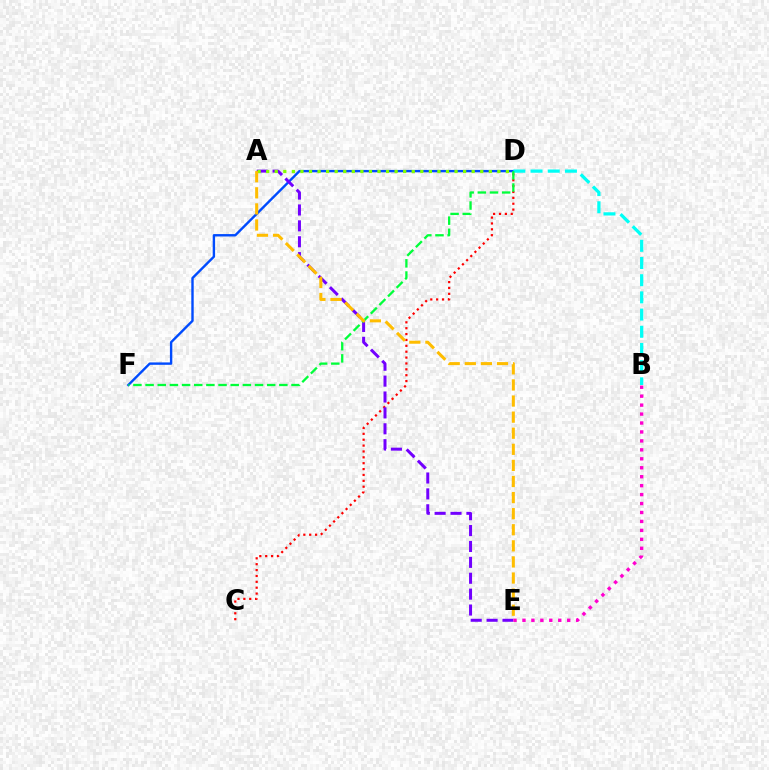{('D', 'F'): [{'color': '#004bff', 'line_style': 'solid', 'thickness': 1.73}, {'color': '#00ff39', 'line_style': 'dashed', 'thickness': 1.65}], ('C', 'D'): [{'color': '#ff0000', 'line_style': 'dotted', 'thickness': 1.6}], ('B', 'D'): [{'color': '#00fff6', 'line_style': 'dashed', 'thickness': 2.34}], ('A', 'E'): [{'color': '#7200ff', 'line_style': 'dashed', 'thickness': 2.16}, {'color': '#ffbd00', 'line_style': 'dashed', 'thickness': 2.19}], ('A', 'D'): [{'color': '#84ff00', 'line_style': 'dotted', 'thickness': 2.33}], ('B', 'E'): [{'color': '#ff00cf', 'line_style': 'dotted', 'thickness': 2.43}]}